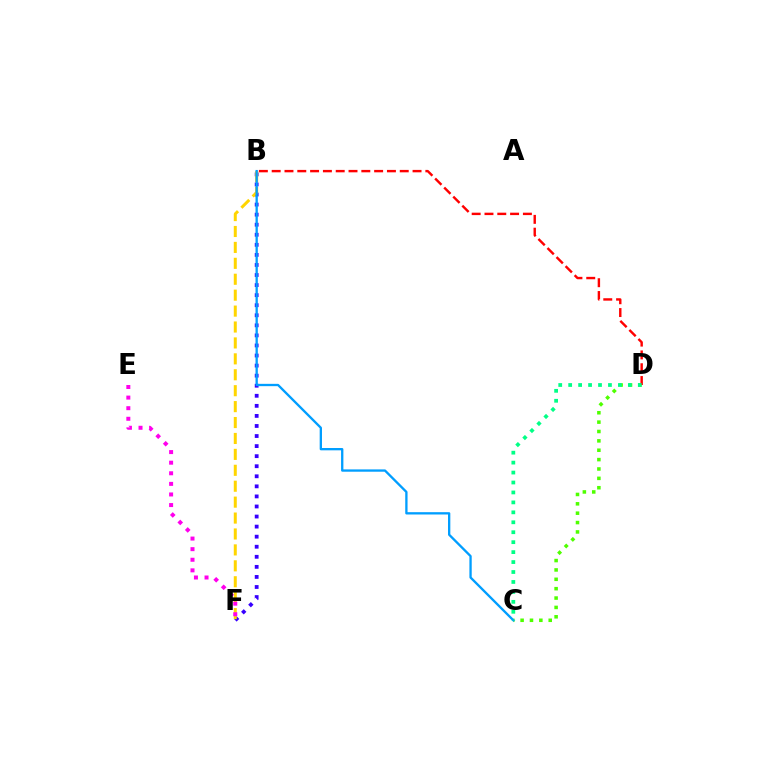{('B', 'F'): [{'color': '#3700ff', 'line_style': 'dotted', 'thickness': 2.73}, {'color': '#ffd500', 'line_style': 'dashed', 'thickness': 2.16}], ('C', 'D'): [{'color': '#4fff00', 'line_style': 'dotted', 'thickness': 2.55}, {'color': '#00ff86', 'line_style': 'dotted', 'thickness': 2.7}], ('B', 'D'): [{'color': '#ff0000', 'line_style': 'dashed', 'thickness': 1.74}], ('B', 'C'): [{'color': '#009eff', 'line_style': 'solid', 'thickness': 1.67}], ('E', 'F'): [{'color': '#ff00ed', 'line_style': 'dotted', 'thickness': 2.88}]}